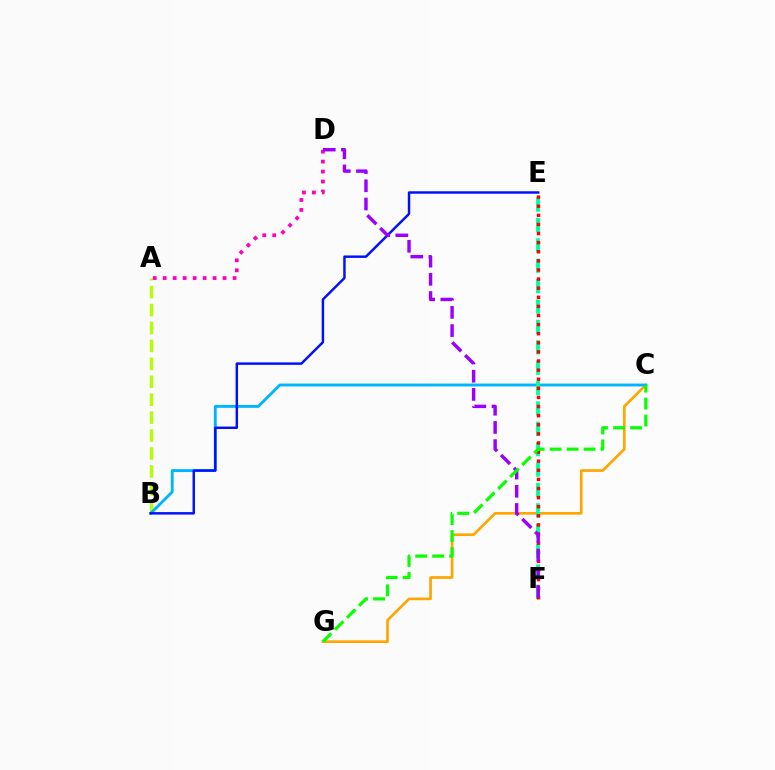{('A', 'B'): [{'color': '#b3ff00', 'line_style': 'dashed', 'thickness': 2.44}], ('C', 'G'): [{'color': '#ffa500', 'line_style': 'solid', 'thickness': 1.92}, {'color': '#08ff00', 'line_style': 'dashed', 'thickness': 2.31}], ('B', 'C'): [{'color': '#00b5ff', 'line_style': 'solid', 'thickness': 2.06}], ('A', 'D'): [{'color': '#ff00bd', 'line_style': 'dotted', 'thickness': 2.71}], ('E', 'F'): [{'color': '#00ff9d', 'line_style': 'dashed', 'thickness': 2.77}, {'color': '#ff0000', 'line_style': 'dotted', 'thickness': 2.47}], ('B', 'E'): [{'color': '#0010ff', 'line_style': 'solid', 'thickness': 1.77}], ('D', 'F'): [{'color': '#9b00ff', 'line_style': 'dashed', 'thickness': 2.47}]}